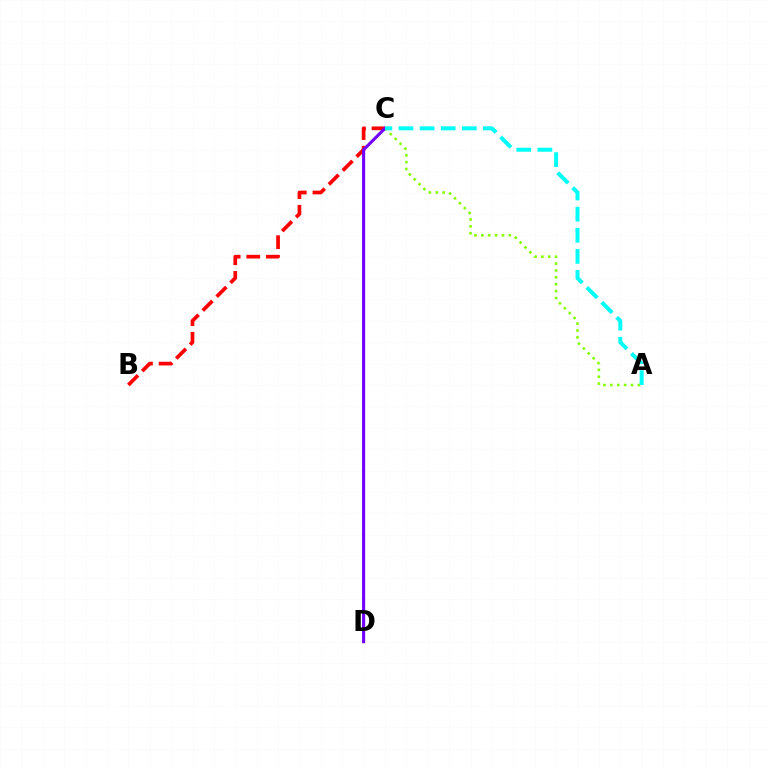{('A', 'C'): [{'color': '#84ff00', 'line_style': 'dotted', 'thickness': 1.87}, {'color': '#00fff6', 'line_style': 'dashed', 'thickness': 2.87}], ('B', 'C'): [{'color': '#ff0000', 'line_style': 'dashed', 'thickness': 2.67}], ('C', 'D'): [{'color': '#7200ff', 'line_style': 'solid', 'thickness': 2.23}]}